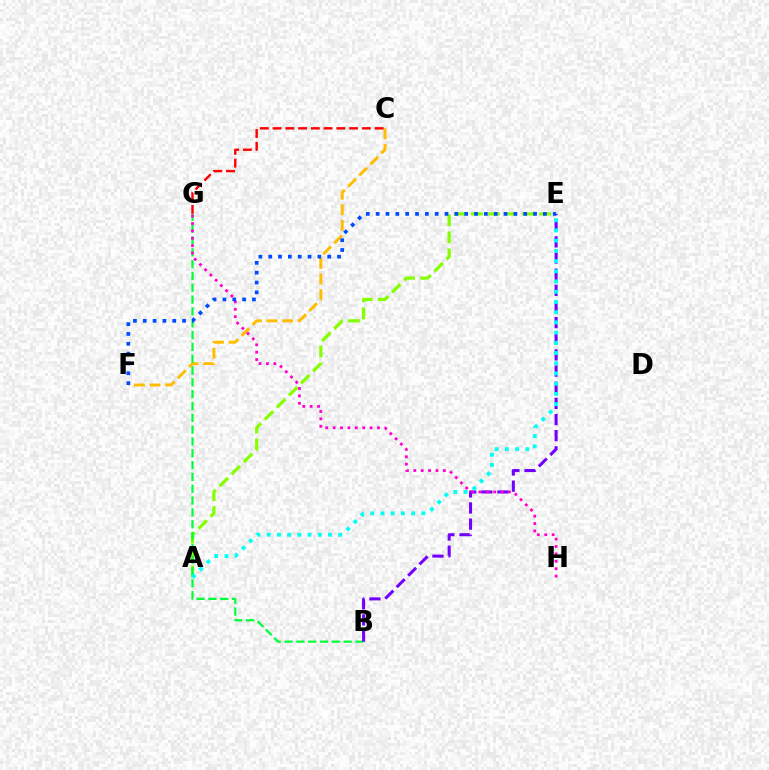{('C', 'F'): [{'color': '#ffbd00', 'line_style': 'dashed', 'thickness': 2.12}], ('A', 'E'): [{'color': '#84ff00', 'line_style': 'dashed', 'thickness': 2.32}, {'color': '#00fff6', 'line_style': 'dotted', 'thickness': 2.78}], ('B', 'G'): [{'color': '#00ff39', 'line_style': 'dashed', 'thickness': 1.61}], ('B', 'E'): [{'color': '#7200ff', 'line_style': 'dashed', 'thickness': 2.19}], ('G', 'H'): [{'color': '#ff00cf', 'line_style': 'dotted', 'thickness': 2.01}], ('C', 'G'): [{'color': '#ff0000', 'line_style': 'dashed', 'thickness': 1.73}], ('E', 'F'): [{'color': '#004bff', 'line_style': 'dotted', 'thickness': 2.67}]}